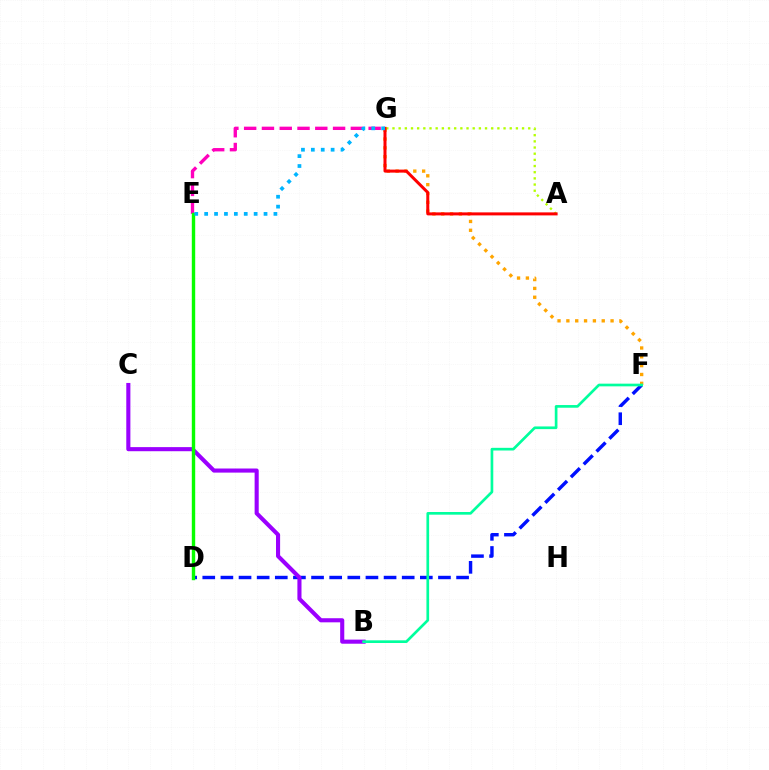{('D', 'F'): [{'color': '#0010ff', 'line_style': 'dashed', 'thickness': 2.46}], ('E', 'G'): [{'color': '#ff00bd', 'line_style': 'dashed', 'thickness': 2.42}, {'color': '#00b5ff', 'line_style': 'dotted', 'thickness': 2.69}], ('A', 'G'): [{'color': '#b3ff00', 'line_style': 'dotted', 'thickness': 1.68}, {'color': '#ff0000', 'line_style': 'solid', 'thickness': 2.17}], ('F', 'G'): [{'color': '#ffa500', 'line_style': 'dotted', 'thickness': 2.4}], ('B', 'C'): [{'color': '#9b00ff', 'line_style': 'solid', 'thickness': 2.95}], ('D', 'E'): [{'color': '#08ff00', 'line_style': 'solid', 'thickness': 2.45}], ('B', 'F'): [{'color': '#00ff9d', 'line_style': 'solid', 'thickness': 1.93}]}